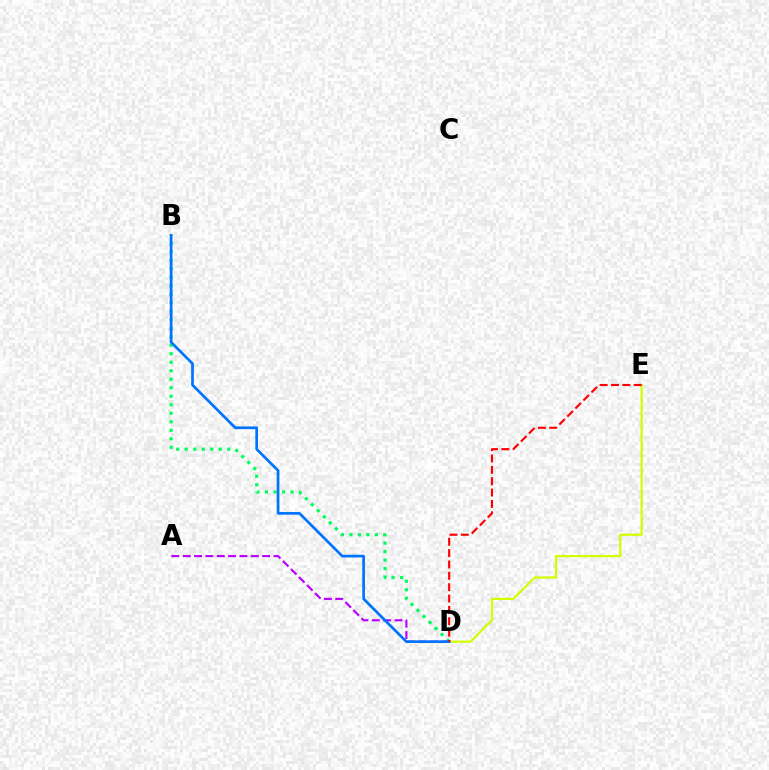{('B', 'D'): [{'color': '#00ff5c', 'line_style': 'dotted', 'thickness': 2.31}, {'color': '#0074ff', 'line_style': 'solid', 'thickness': 1.94}], ('A', 'D'): [{'color': '#b900ff', 'line_style': 'dashed', 'thickness': 1.54}], ('D', 'E'): [{'color': '#d1ff00', 'line_style': 'solid', 'thickness': 1.62}, {'color': '#ff0000', 'line_style': 'dashed', 'thickness': 1.54}]}